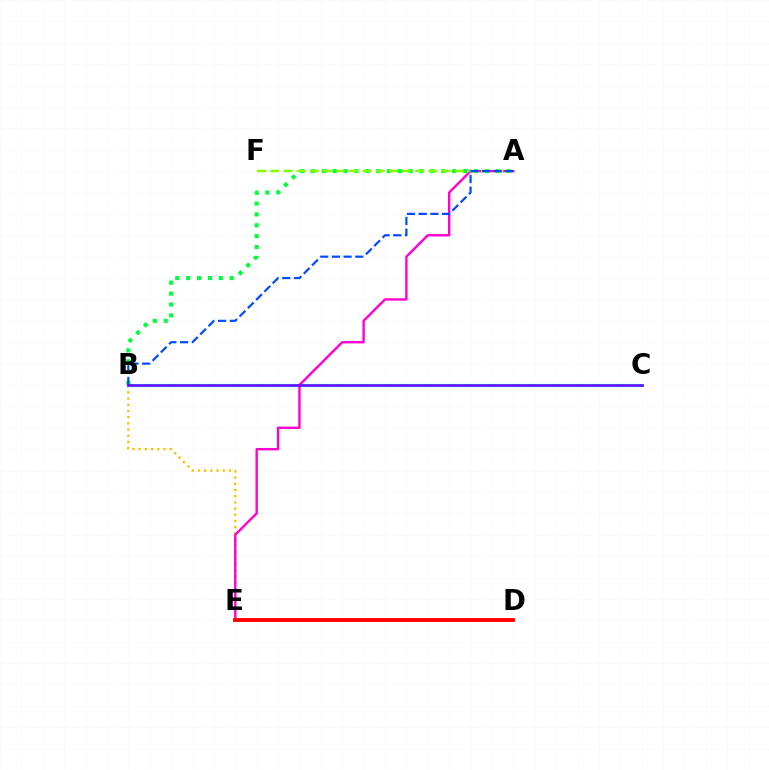{('B', 'E'): [{'color': '#ffbd00', 'line_style': 'dotted', 'thickness': 1.68}], ('B', 'C'): [{'color': '#00fff6', 'line_style': 'solid', 'thickness': 2.23}, {'color': '#7200ff', 'line_style': 'solid', 'thickness': 1.84}], ('A', 'E'): [{'color': '#ff00cf', 'line_style': 'solid', 'thickness': 1.72}], ('D', 'E'): [{'color': '#ff0000', 'line_style': 'solid', 'thickness': 2.77}], ('A', 'B'): [{'color': '#00ff39', 'line_style': 'dotted', 'thickness': 2.95}, {'color': '#004bff', 'line_style': 'dashed', 'thickness': 1.59}], ('A', 'F'): [{'color': '#84ff00', 'line_style': 'dashed', 'thickness': 1.79}]}